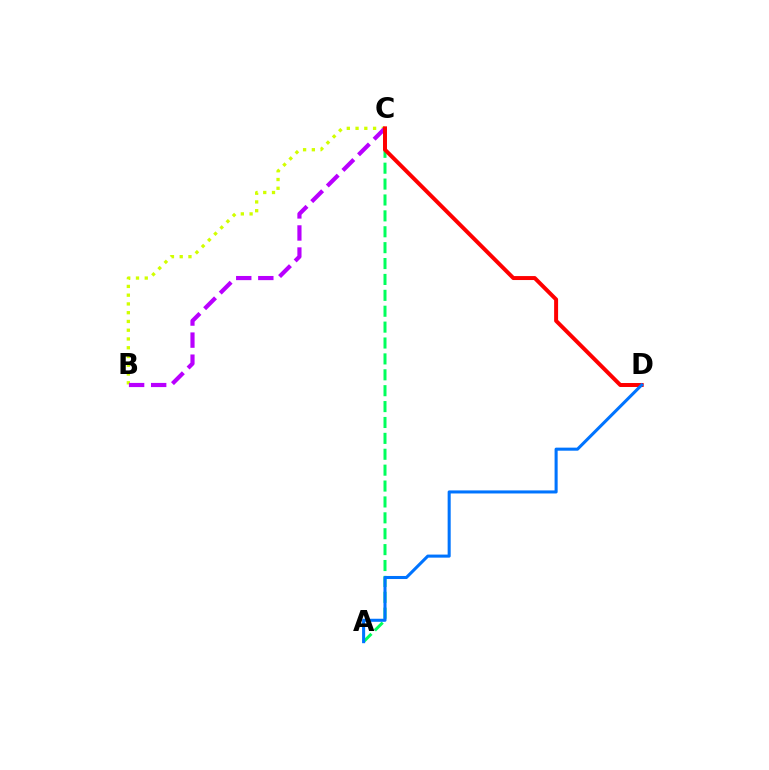{('B', 'C'): [{'color': '#d1ff00', 'line_style': 'dotted', 'thickness': 2.38}, {'color': '#b900ff', 'line_style': 'dashed', 'thickness': 3.0}], ('A', 'C'): [{'color': '#00ff5c', 'line_style': 'dashed', 'thickness': 2.16}], ('C', 'D'): [{'color': '#ff0000', 'line_style': 'solid', 'thickness': 2.86}], ('A', 'D'): [{'color': '#0074ff', 'line_style': 'solid', 'thickness': 2.2}]}